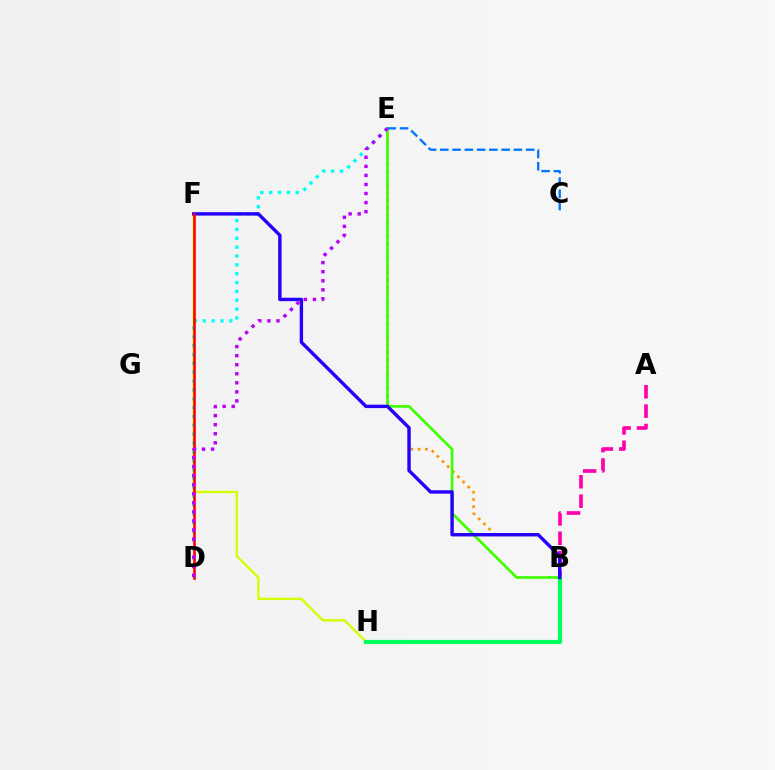{('B', 'E'): [{'color': '#ff9400', 'line_style': 'dotted', 'thickness': 1.97}, {'color': '#3dff00', 'line_style': 'solid', 'thickness': 1.93}], ('A', 'B'): [{'color': '#ff00ac', 'line_style': 'dashed', 'thickness': 2.63}], ('F', 'H'): [{'color': '#d1ff00', 'line_style': 'solid', 'thickness': 1.69}], ('C', 'E'): [{'color': '#0074ff', 'line_style': 'dashed', 'thickness': 1.67}], ('B', 'H'): [{'color': '#00ff5c', 'line_style': 'solid', 'thickness': 3.0}], ('D', 'E'): [{'color': '#00fff6', 'line_style': 'dotted', 'thickness': 2.4}, {'color': '#b900ff', 'line_style': 'dotted', 'thickness': 2.46}], ('B', 'F'): [{'color': '#2500ff', 'line_style': 'solid', 'thickness': 2.45}], ('D', 'F'): [{'color': '#ff0000', 'line_style': 'solid', 'thickness': 1.88}]}